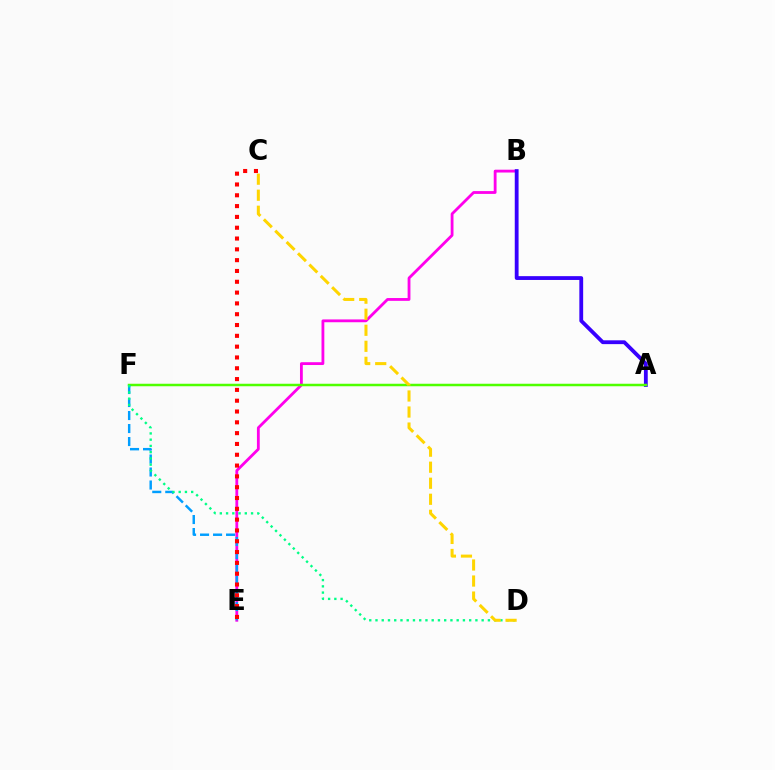{('B', 'E'): [{'color': '#ff00ed', 'line_style': 'solid', 'thickness': 2.03}], ('A', 'B'): [{'color': '#3700ff', 'line_style': 'solid', 'thickness': 2.75}], ('A', 'F'): [{'color': '#4fff00', 'line_style': 'solid', 'thickness': 1.8}], ('E', 'F'): [{'color': '#009eff', 'line_style': 'dashed', 'thickness': 1.77}], ('D', 'F'): [{'color': '#00ff86', 'line_style': 'dotted', 'thickness': 1.7}], ('C', 'E'): [{'color': '#ff0000', 'line_style': 'dotted', 'thickness': 2.94}], ('C', 'D'): [{'color': '#ffd500', 'line_style': 'dashed', 'thickness': 2.18}]}